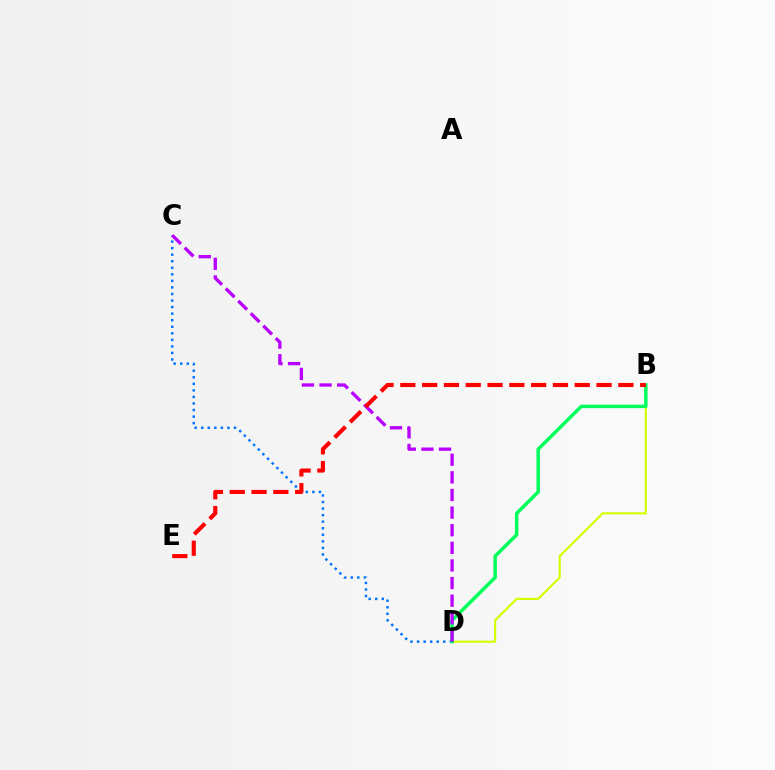{('C', 'D'): [{'color': '#0074ff', 'line_style': 'dotted', 'thickness': 1.78}, {'color': '#b900ff', 'line_style': 'dashed', 'thickness': 2.39}], ('B', 'D'): [{'color': '#d1ff00', 'line_style': 'solid', 'thickness': 1.53}, {'color': '#00ff5c', 'line_style': 'solid', 'thickness': 2.51}], ('B', 'E'): [{'color': '#ff0000', 'line_style': 'dashed', 'thickness': 2.96}]}